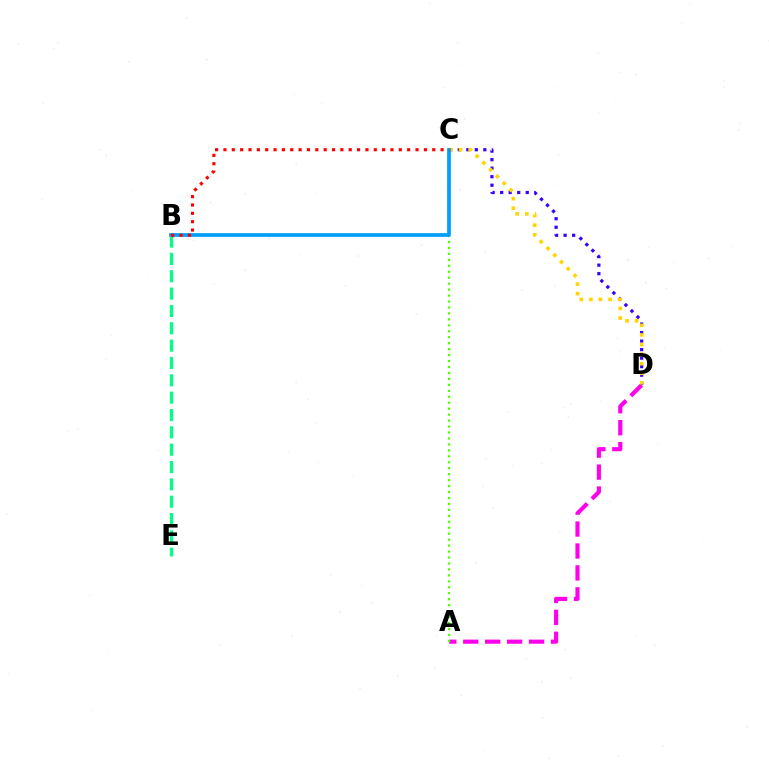{('A', 'D'): [{'color': '#ff00ed', 'line_style': 'dashed', 'thickness': 2.98}], ('B', 'E'): [{'color': '#00ff86', 'line_style': 'dashed', 'thickness': 2.36}], ('C', 'D'): [{'color': '#3700ff', 'line_style': 'dotted', 'thickness': 2.31}, {'color': '#ffd500', 'line_style': 'dotted', 'thickness': 2.6}], ('A', 'C'): [{'color': '#4fff00', 'line_style': 'dotted', 'thickness': 1.62}], ('B', 'C'): [{'color': '#009eff', 'line_style': 'solid', 'thickness': 2.68}, {'color': '#ff0000', 'line_style': 'dotted', 'thickness': 2.27}]}